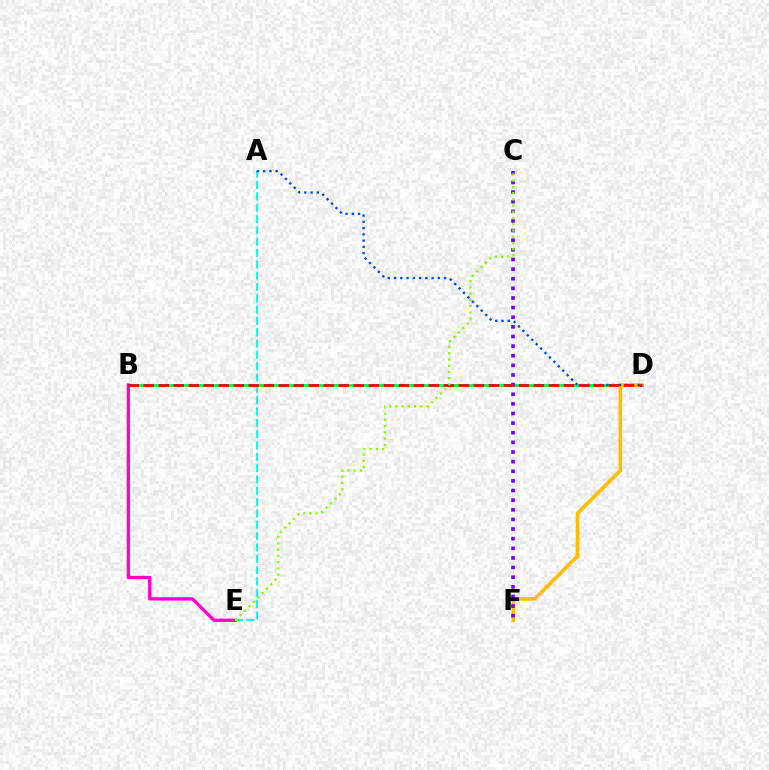{('B', 'D'): [{'color': '#00ff39', 'line_style': 'solid', 'thickness': 2.05}, {'color': '#ff0000', 'line_style': 'dashed', 'thickness': 2.04}], ('D', 'F'): [{'color': '#ffbd00', 'line_style': 'solid', 'thickness': 2.61}], ('C', 'F'): [{'color': '#7200ff', 'line_style': 'dotted', 'thickness': 2.62}], ('B', 'E'): [{'color': '#ff00cf', 'line_style': 'solid', 'thickness': 2.37}], ('A', 'E'): [{'color': '#00fff6', 'line_style': 'dashed', 'thickness': 1.54}], ('A', 'D'): [{'color': '#004bff', 'line_style': 'dotted', 'thickness': 1.7}], ('C', 'E'): [{'color': '#84ff00', 'line_style': 'dotted', 'thickness': 1.69}]}